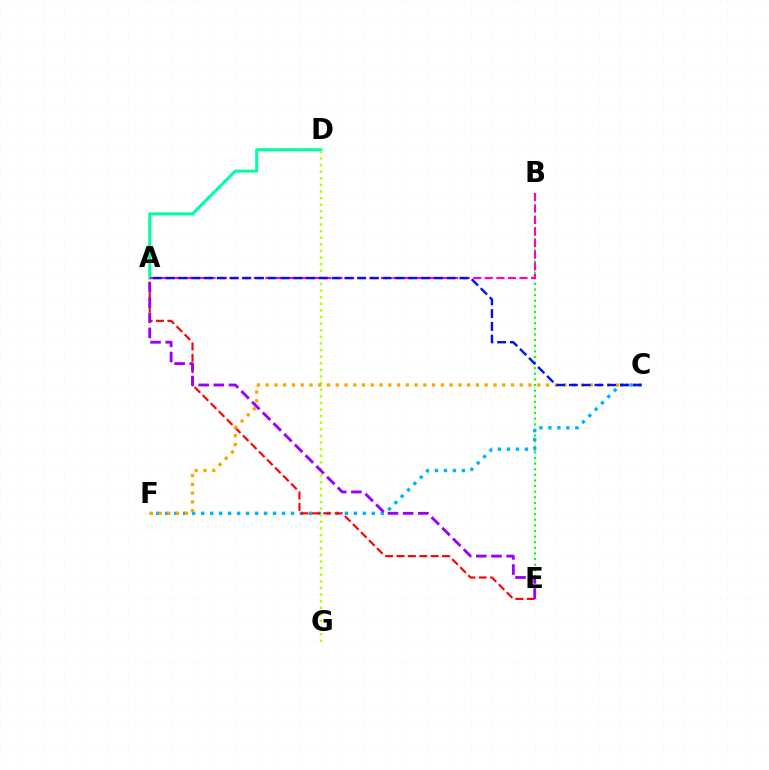{('B', 'E'): [{'color': '#08ff00', 'line_style': 'dotted', 'thickness': 1.53}], ('C', 'F'): [{'color': '#00b5ff', 'line_style': 'dotted', 'thickness': 2.44}, {'color': '#ffa500', 'line_style': 'dotted', 'thickness': 2.38}], ('A', 'D'): [{'color': '#00ff9d', 'line_style': 'solid', 'thickness': 2.18}], ('A', 'E'): [{'color': '#ff0000', 'line_style': 'dashed', 'thickness': 1.55}, {'color': '#9b00ff', 'line_style': 'dashed', 'thickness': 2.06}], ('D', 'G'): [{'color': '#b3ff00', 'line_style': 'dotted', 'thickness': 1.8}], ('A', 'B'): [{'color': '#ff00bd', 'line_style': 'dashed', 'thickness': 1.57}], ('A', 'C'): [{'color': '#0010ff', 'line_style': 'dashed', 'thickness': 1.74}]}